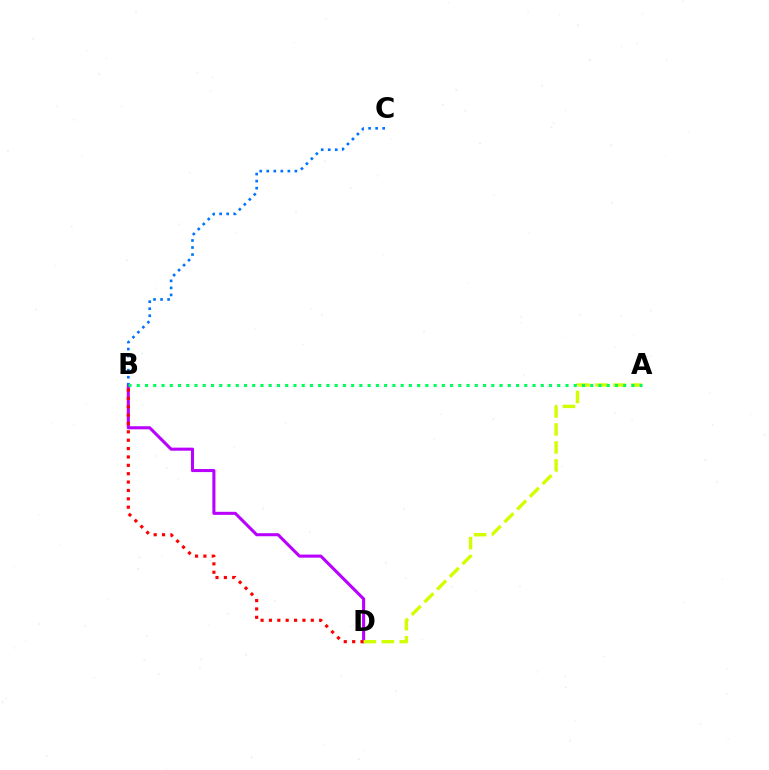{('B', 'D'): [{'color': '#b900ff', 'line_style': 'solid', 'thickness': 2.2}, {'color': '#ff0000', 'line_style': 'dotted', 'thickness': 2.27}], ('B', 'C'): [{'color': '#0074ff', 'line_style': 'dotted', 'thickness': 1.91}], ('A', 'D'): [{'color': '#d1ff00', 'line_style': 'dashed', 'thickness': 2.44}], ('A', 'B'): [{'color': '#00ff5c', 'line_style': 'dotted', 'thickness': 2.24}]}